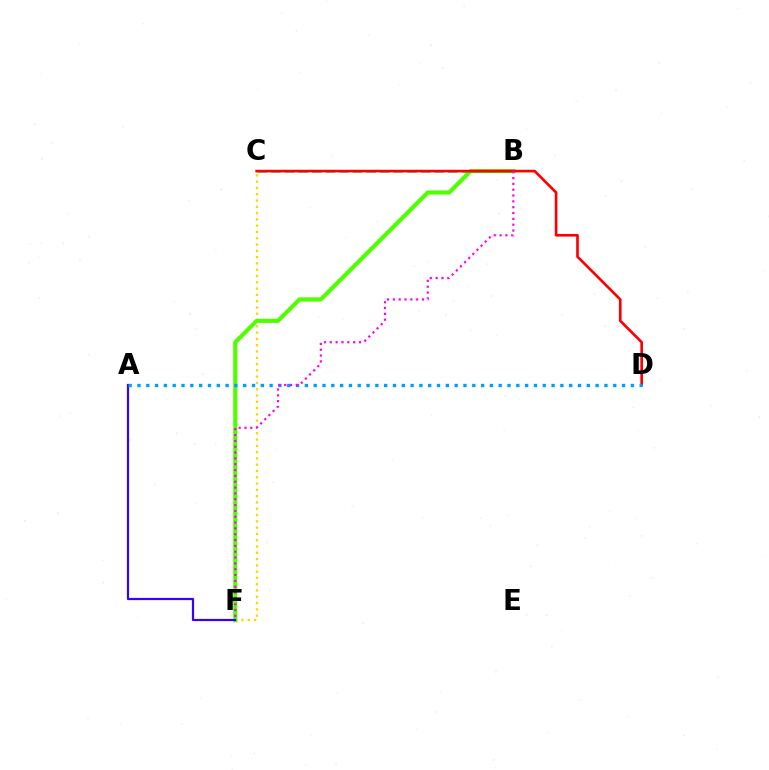{('C', 'F'): [{'color': '#ffd500', 'line_style': 'dotted', 'thickness': 1.71}], ('B', 'F'): [{'color': '#4fff00', 'line_style': 'solid', 'thickness': 2.98}, {'color': '#ff00ed', 'line_style': 'dotted', 'thickness': 1.58}], ('A', 'F'): [{'color': '#3700ff', 'line_style': 'solid', 'thickness': 1.58}], ('B', 'C'): [{'color': '#00ff86', 'line_style': 'dashed', 'thickness': 1.85}], ('C', 'D'): [{'color': '#ff0000', 'line_style': 'solid', 'thickness': 1.91}], ('A', 'D'): [{'color': '#009eff', 'line_style': 'dotted', 'thickness': 2.39}]}